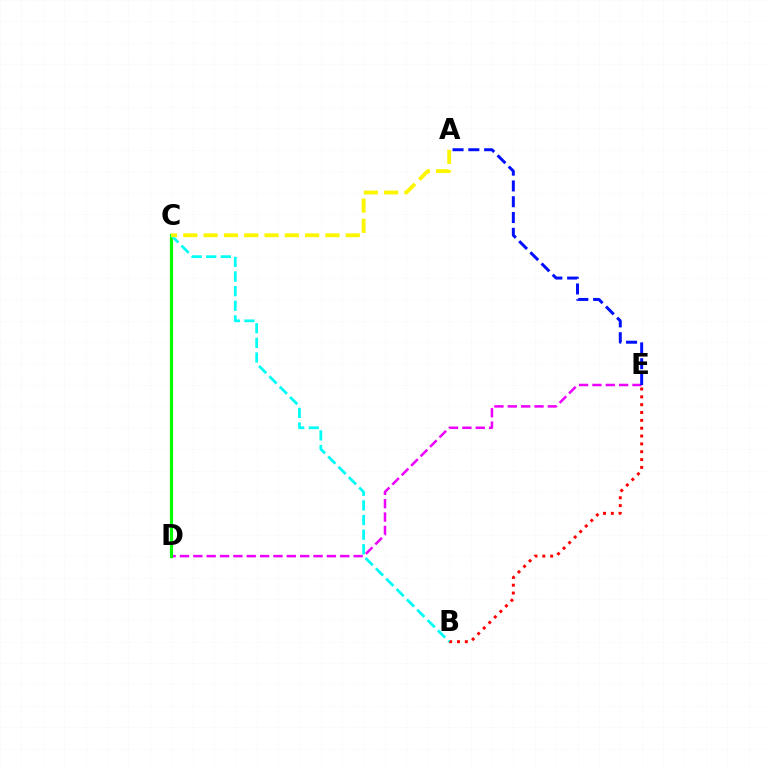{('D', 'E'): [{'color': '#ee00ff', 'line_style': 'dashed', 'thickness': 1.81}], ('A', 'E'): [{'color': '#0010ff', 'line_style': 'dashed', 'thickness': 2.15}], ('C', 'D'): [{'color': '#08ff00', 'line_style': 'solid', 'thickness': 2.29}], ('B', 'E'): [{'color': '#ff0000', 'line_style': 'dotted', 'thickness': 2.13}], ('B', 'C'): [{'color': '#00fff6', 'line_style': 'dashed', 'thickness': 1.99}], ('A', 'C'): [{'color': '#fcf500', 'line_style': 'dashed', 'thickness': 2.76}]}